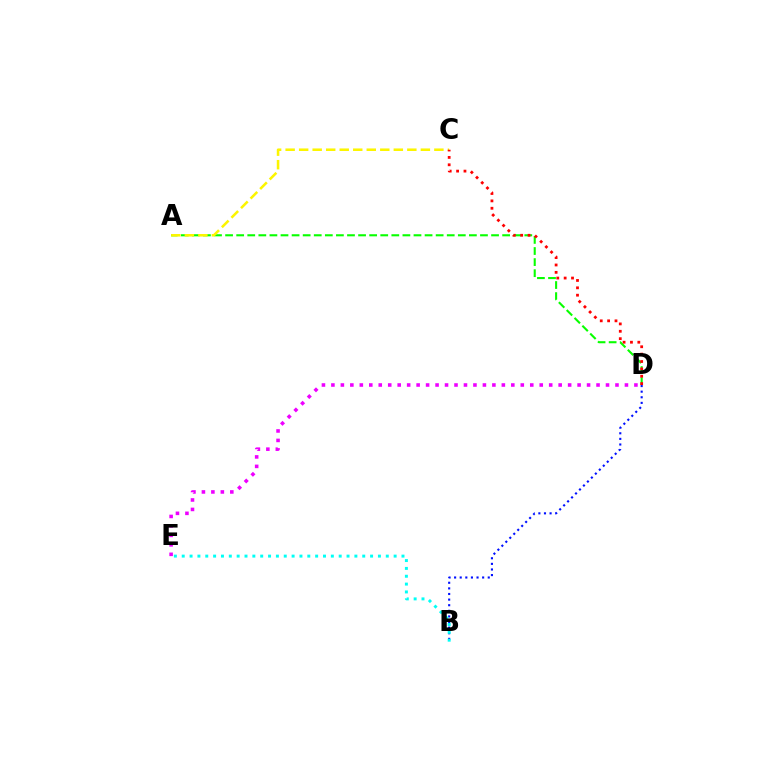{('B', 'D'): [{'color': '#0010ff', 'line_style': 'dotted', 'thickness': 1.52}], ('A', 'D'): [{'color': '#08ff00', 'line_style': 'dashed', 'thickness': 1.51}], ('B', 'E'): [{'color': '#00fff6', 'line_style': 'dotted', 'thickness': 2.13}], ('A', 'C'): [{'color': '#fcf500', 'line_style': 'dashed', 'thickness': 1.84}], ('C', 'D'): [{'color': '#ff0000', 'line_style': 'dotted', 'thickness': 2.0}], ('D', 'E'): [{'color': '#ee00ff', 'line_style': 'dotted', 'thickness': 2.57}]}